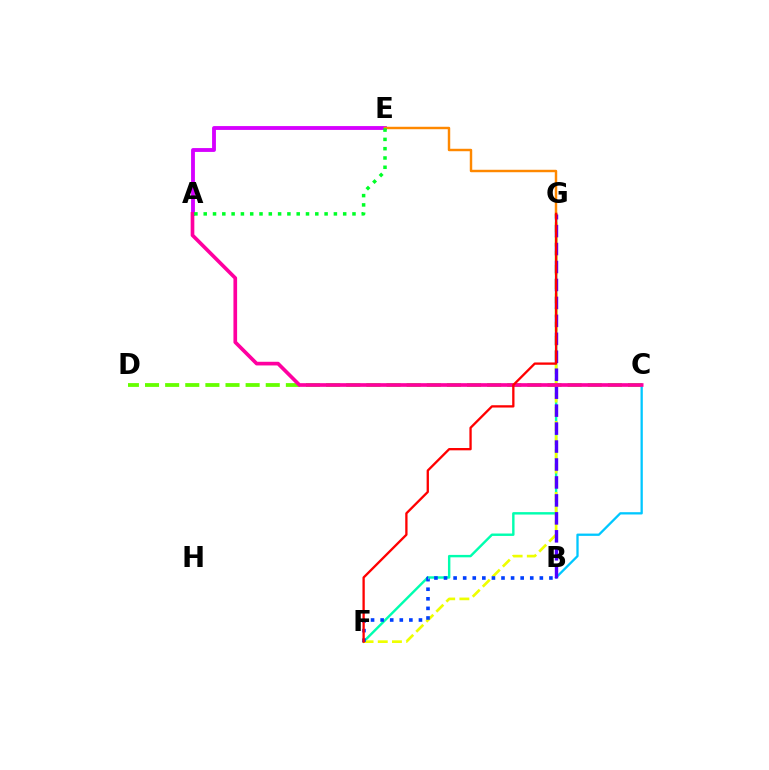{('F', 'G'): [{'color': '#00ffaf', 'line_style': 'solid', 'thickness': 1.74}, {'color': '#eeff00', 'line_style': 'dashed', 'thickness': 1.93}, {'color': '#ff0000', 'line_style': 'solid', 'thickness': 1.66}], ('C', 'D'): [{'color': '#66ff00', 'line_style': 'dashed', 'thickness': 2.73}], ('B', 'C'): [{'color': '#00c7ff', 'line_style': 'solid', 'thickness': 1.65}], ('A', 'E'): [{'color': '#d600ff', 'line_style': 'solid', 'thickness': 2.77}, {'color': '#00ff27', 'line_style': 'dotted', 'thickness': 2.53}], ('E', 'G'): [{'color': '#ff8800', 'line_style': 'solid', 'thickness': 1.76}], ('B', 'F'): [{'color': '#003fff', 'line_style': 'dotted', 'thickness': 2.6}], ('B', 'G'): [{'color': '#4f00ff', 'line_style': 'dashed', 'thickness': 2.44}], ('A', 'C'): [{'color': '#ff00a0', 'line_style': 'solid', 'thickness': 2.64}]}